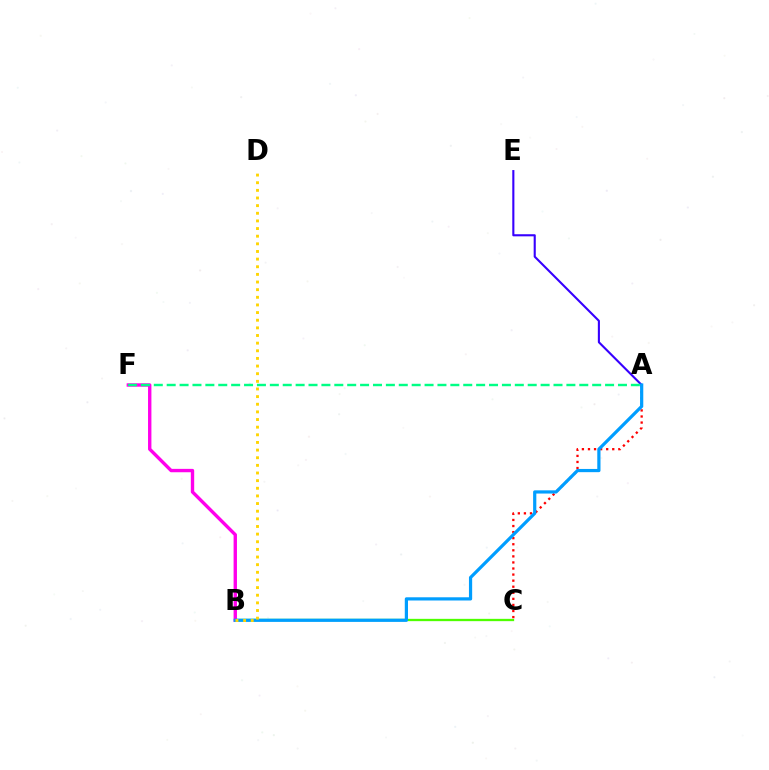{('B', 'C'): [{'color': '#4fff00', 'line_style': 'solid', 'thickness': 1.66}], ('A', 'C'): [{'color': '#ff0000', 'line_style': 'dotted', 'thickness': 1.65}], ('A', 'E'): [{'color': '#3700ff', 'line_style': 'solid', 'thickness': 1.52}], ('B', 'F'): [{'color': '#ff00ed', 'line_style': 'solid', 'thickness': 2.43}], ('A', 'B'): [{'color': '#009eff', 'line_style': 'solid', 'thickness': 2.31}], ('B', 'D'): [{'color': '#ffd500', 'line_style': 'dotted', 'thickness': 2.08}], ('A', 'F'): [{'color': '#00ff86', 'line_style': 'dashed', 'thickness': 1.75}]}